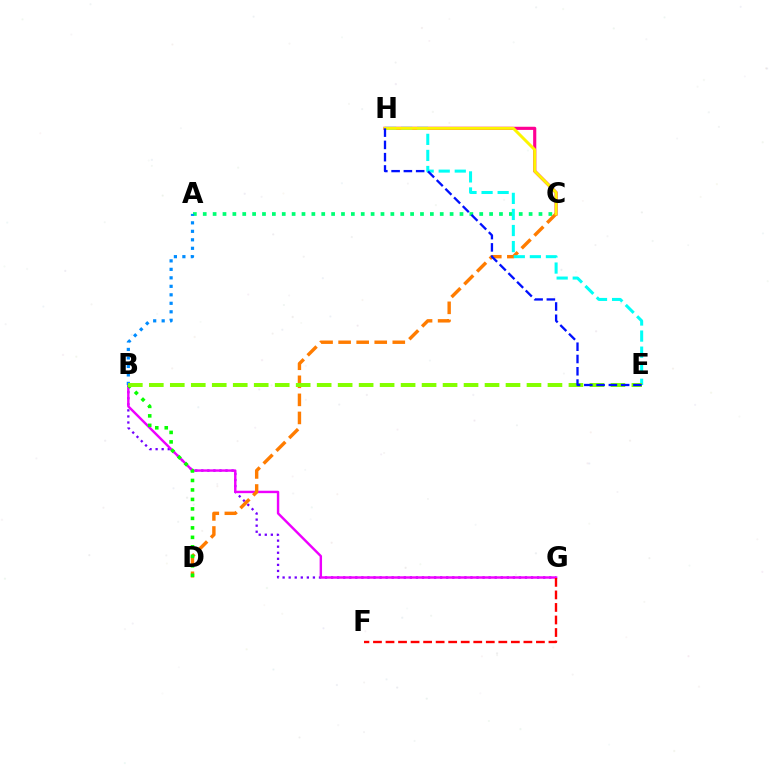{('C', 'H'): [{'color': '#ff0094', 'line_style': 'solid', 'thickness': 2.26}, {'color': '#fcf500', 'line_style': 'solid', 'thickness': 2.13}], ('B', 'G'): [{'color': '#7200ff', 'line_style': 'dotted', 'thickness': 1.65}, {'color': '#ee00ff', 'line_style': 'solid', 'thickness': 1.74}], ('A', 'C'): [{'color': '#00ff74', 'line_style': 'dotted', 'thickness': 2.68}], ('C', 'D'): [{'color': '#ff7c00', 'line_style': 'dashed', 'thickness': 2.45}], ('A', 'B'): [{'color': '#008cff', 'line_style': 'dotted', 'thickness': 2.31}], ('B', 'D'): [{'color': '#08ff00', 'line_style': 'dotted', 'thickness': 2.58}], ('E', 'H'): [{'color': '#00fff6', 'line_style': 'dashed', 'thickness': 2.18}, {'color': '#0010ff', 'line_style': 'dashed', 'thickness': 1.67}], ('B', 'E'): [{'color': '#84ff00', 'line_style': 'dashed', 'thickness': 2.85}], ('F', 'G'): [{'color': '#ff0000', 'line_style': 'dashed', 'thickness': 1.7}]}